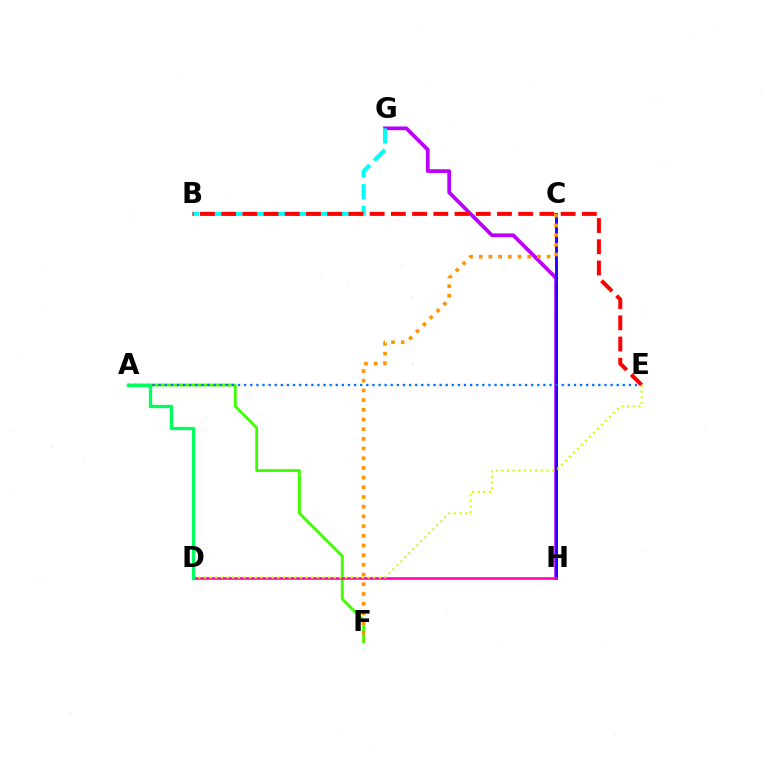{('G', 'H'): [{'color': '#b900ff', 'line_style': 'solid', 'thickness': 2.69}], ('C', 'H'): [{'color': '#2500ff', 'line_style': 'solid', 'thickness': 2.09}], ('A', 'F'): [{'color': '#3dff00', 'line_style': 'solid', 'thickness': 2.04}], ('B', 'G'): [{'color': '#00fff6', 'line_style': 'dashed', 'thickness': 2.93}], ('B', 'E'): [{'color': '#ff0000', 'line_style': 'dashed', 'thickness': 2.88}], ('A', 'E'): [{'color': '#0074ff', 'line_style': 'dotted', 'thickness': 1.66}], ('D', 'H'): [{'color': '#ff00ac', 'line_style': 'solid', 'thickness': 1.85}], ('D', 'E'): [{'color': '#d1ff00', 'line_style': 'dotted', 'thickness': 1.53}], ('C', 'F'): [{'color': '#ff9400', 'line_style': 'dotted', 'thickness': 2.63}], ('A', 'D'): [{'color': '#00ff5c', 'line_style': 'solid', 'thickness': 2.36}]}